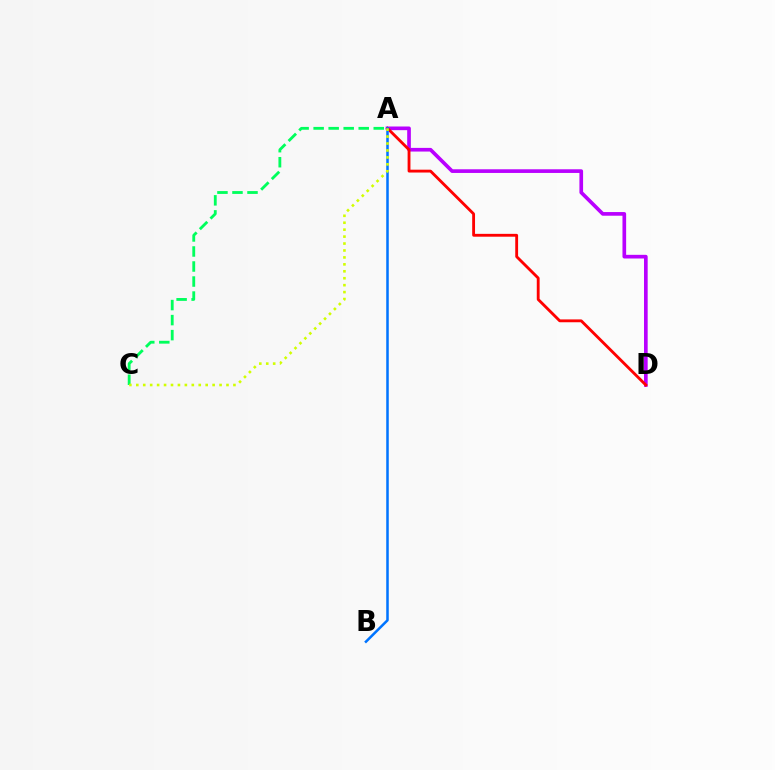{('A', 'D'): [{'color': '#b900ff', 'line_style': 'solid', 'thickness': 2.64}, {'color': '#ff0000', 'line_style': 'solid', 'thickness': 2.05}], ('A', 'C'): [{'color': '#00ff5c', 'line_style': 'dashed', 'thickness': 2.04}, {'color': '#d1ff00', 'line_style': 'dotted', 'thickness': 1.88}], ('A', 'B'): [{'color': '#0074ff', 'line_style': 'solid', 'thickness': 1.82}]}